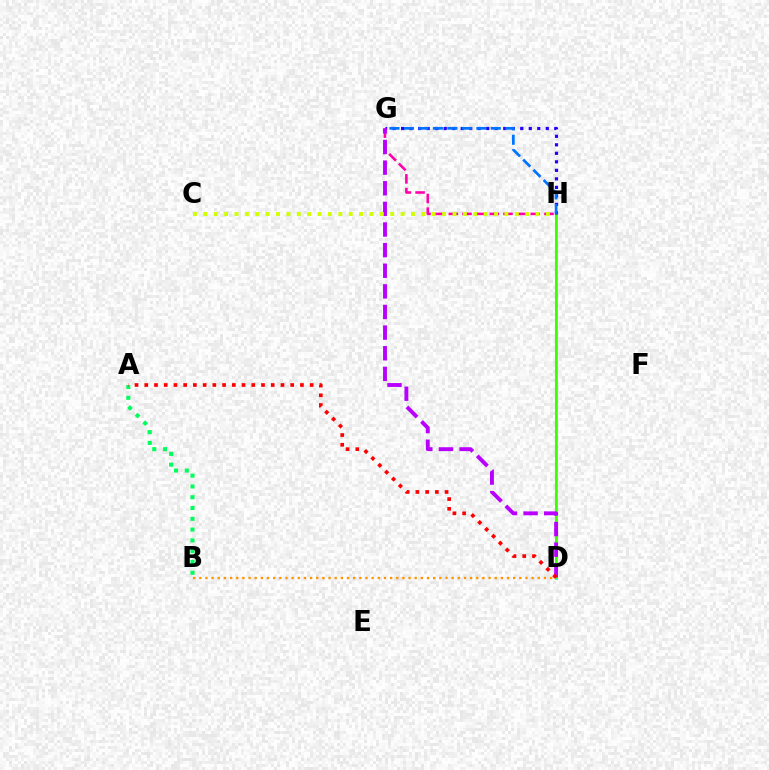{('D', 'H'): [{'color': '#00fff6', 'line_style': 'solid', 'thickness': 2.06}, {'color': '#3dff00', 'line_style': 'solid', 'thickness': 1.51}], ('G', 'H'): [{'color': '#ff00ac', 'line_style': 'dashed', 'thickness': 1.86}, {'color': '#2500ff', 'line_style': 'dotted', 'thickness': 2.31}, {'color': '#0074ff', 'line_style': 'dashed', 'thickness': 1.97}], ('A', 'B'): [{'color': '#00ff5c', 'line_style': 'dotted', 'thickness': 2.93}], ('D', 'G'): [{'color': '#b900ff', 'line_style': 'dashed', 'thickness': 2.8}], ('C', 'H'): [{'color': '#d1ff00', 'line_style': 'dotted', 'thickness': 2.82}], ('B', 'D'): [{'color': '#ff9400', 'line_style': 'dotted', 'thickness': 1.67}], ('A', 'D'): [{'color': '#ff0000', 'line_style': 'dotted', 'thickness': 2.64}]}